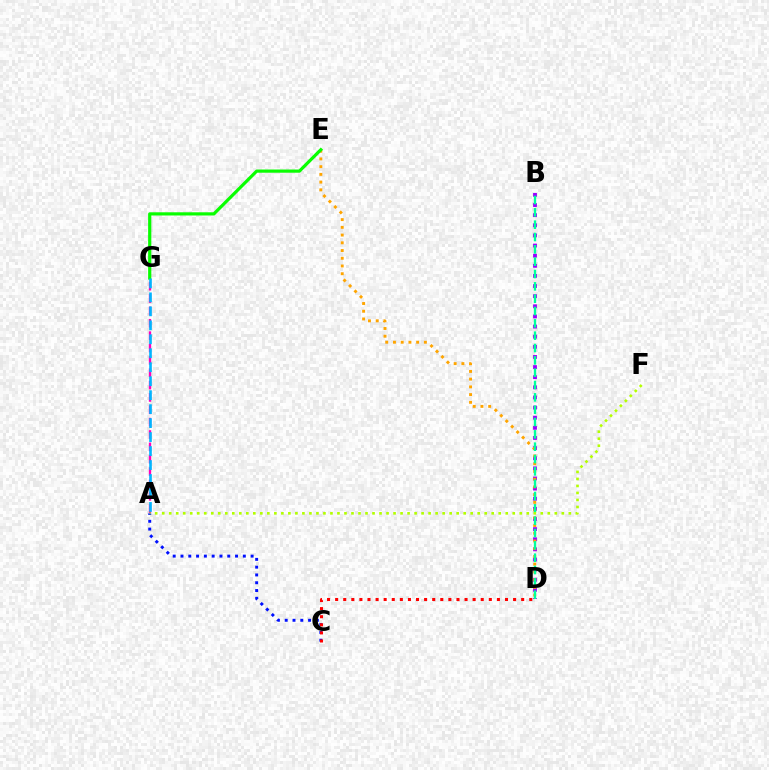{('B', 'D'): [{'color': '#9b00ff', 'line_style': 'dotted', 'thickness': 2.75}, {'color': '#00ff9d', 'line_style': 'dashed', 'thickness': 1.68}], ('D', 'E'): [{'color': '#ffa500', 'line_style': 'dotted', 'thickness': 2.1}], ('A', 'G'): [{'color': '#ff00bd', 'line_style': 'dashed', 'thickness': 1.68}, {'color': '#00b5ff', 'line_style': 'dashed', 'thickness': 1.9}], ('E', 'G'): [{'color': '#08ff00', 'line_style': 'solid', 'thickness': 2.3}], ('A', 'C'): [{'color': '#0010ff', 'line_style': 'dotted', 'thickness': 2.12}], ('C', 'D'): [{'color': '#ff0000', 'line_style': 'dotted', 'thickness': 2.2}], ('A', 'F'): [{'color': '#b3ff00', 'line_style': 'dotted', 'thickness': 1.9}]}